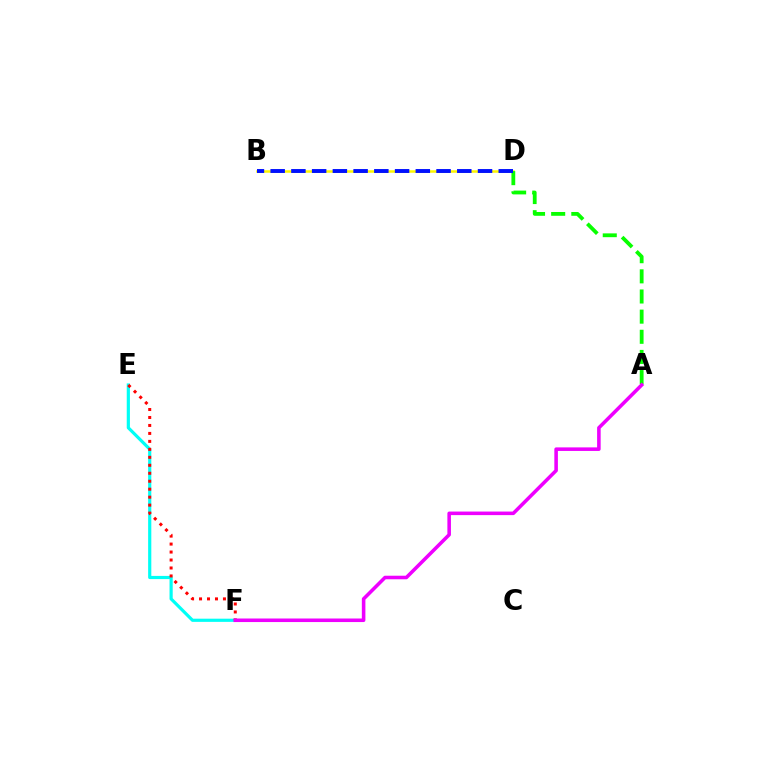{('B', 'D'): [{'color': '#fcf500', 'line_style': 'solid', 'thickness': 1.8}, {'color': '#0010ff', 'line_style': 'dashed', 'thickness': 2.82}], ('E', 'F'): [{'color': '#00fff6', 'line_style': 'solid', 'thickness': 2.29}, {'color': '#ff0000', 'line_style': 'dotted', 'thickness': 2.16}], ('A', 'D'): [{'color': '#08ff00', 'line_style': 'dashed', 'thickness': 2.74}], ('A', 'F'): [{'color': '#ee00ff', 'line_style': 'solid', 'thickness': 2.56}]}